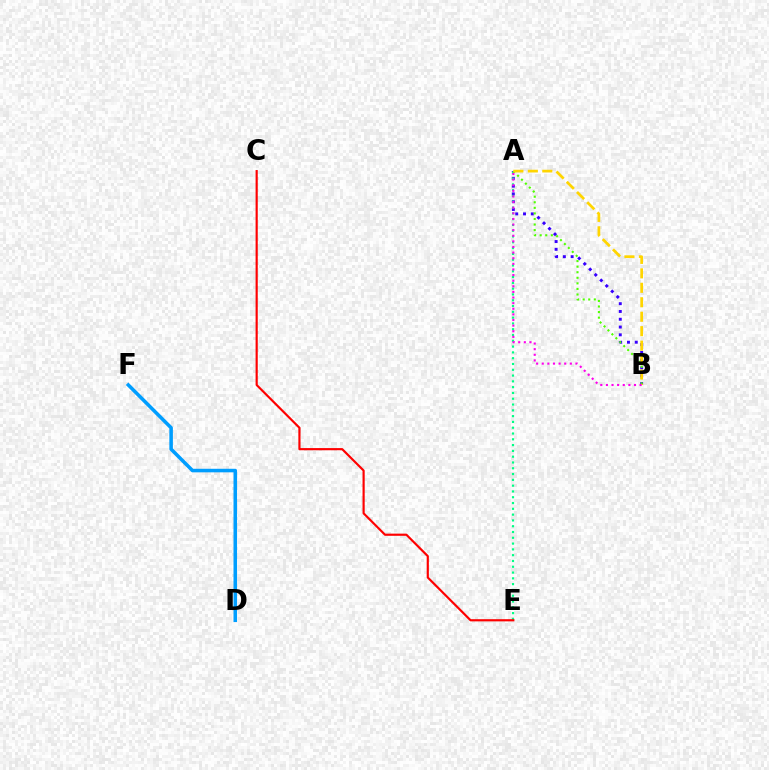{('A', 'B'): [{'color': '#3700ff', 'line_style': 'dotted', 'thickness': 2.12}, {'color': '#4fff00', 'line_style': 'dotted', 'thickness': 1.51}, {'color': '#ffd500', 'line_style': 'dashed', 'thickness': 1.96}, {'color': '#ff00ed', 'line_style': 'dotted', 'thickness': 1.53}], ('A', 'E'): [{'color': '#00ff86', 'line_style': 'dotted', 'thickness': 1.57}], ('C', 'E'): [{'color': '#ff0000', 'line_style': 'solid', 'thickness': 1.56}], ('D', 'F'): [{'color': '#009eff', 'line_style': 'solid', 'thickness': 2.55}]}